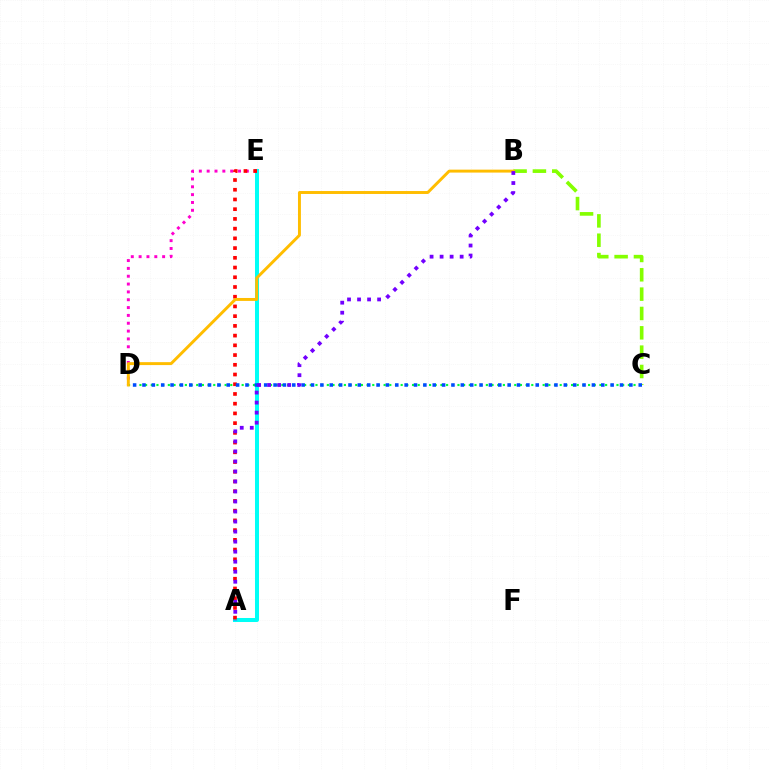{('A', 'E'): [{'color': '#00fff6', 'line_style': 'solid', 'thickness': 2.89}, {'color': '#ff0000', 'line_style': 'dotted', 'thickness': 2.64}], ('D', 'E'): [{'color': '#ff00cf', 'line_style': 'dotted', 'thickness': 2.13}], ('C', 'D'): [{'color': '#00ff39', 'line_style': 'dotted', 'thickness': 1.54}, {'color': '#004bff', 'line_style': 'dotted', 'thickness': 2.54}], ('B', 'C'): [{'color': '#84ff00', 'line_style': 'dashed', 'thickness': 2.63}], ('B', 'D'): [{'color': '#ffbd00', 'line_style': 'solid', 'thickness': 2.11}], ('A', 'B'): [{'color': '#7200ff', 'line_style': 'dotted', 'thickness': 2.72}]}